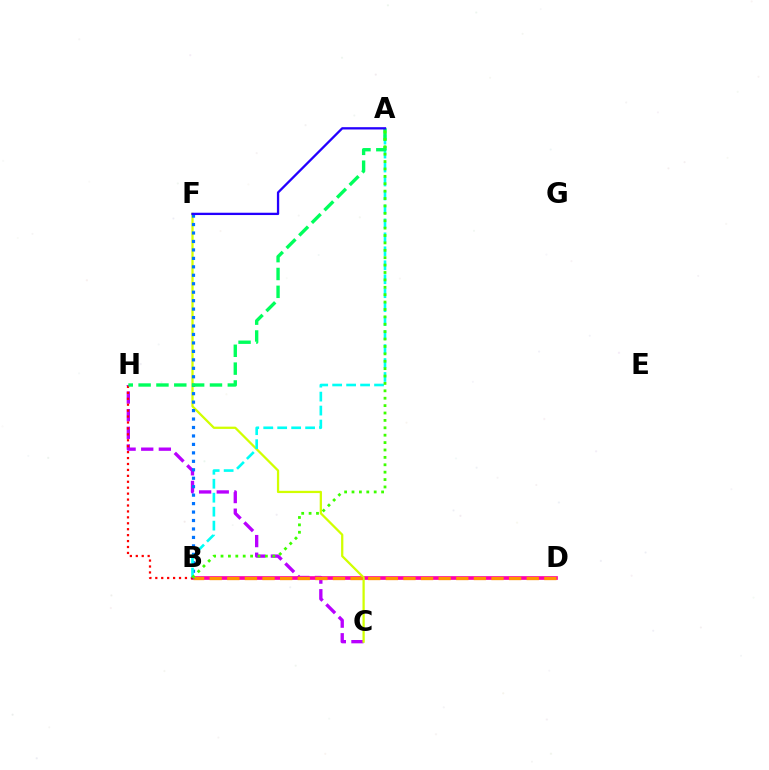{('C', 'H'): [{'color': '#b900ff', 'line_style': 'dashed', 'thickness': 2.4}], ('B', 'D'): [{'color': '#ff00ac', 'line_style': 'solid', 'thickness': 2.65}, {'color': '#ff9400', 'line_style': 'dashed', 'thickness': 2.39}], ('C', 'F'): [{'color': '#d1ff00', 'line_style': 'solid', 'thickness': 1.63}], ('B', 'H'): [{'color': '#ff0000', 'line_style': 'dotted', 'thickness': 1.61}], ('B', 'F'): [{'color': '#0074ff', 'line_style': 'dotted', 'thickness': 2.3}], ('A', 'B'): [{'color': '#00fff6', 'line_style': 'dashed', 'thickness': 1.9}, {'color': '#3dff00', 'line_style': 'dotted', 'thickness': 2.01}], ('A', 'H'): [{'color': '#00ff5c', 'line_style': 'dashed', 'thickness': 2.42}], ('A', 'F'): [{'color': '#2500ff', 'line_style': 'solid', 'thickness': 1.66}]}